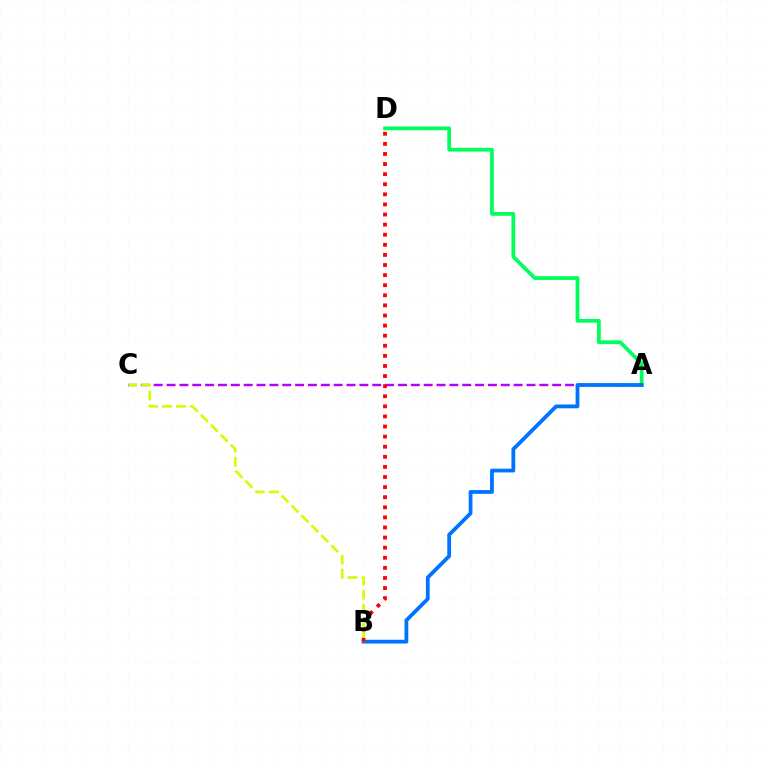{('A', 'C'): [{'color': '#b900ff', 'line_style': 'dashed', 'thickness': 1.75}], ('A', 'D'): [{'color': '#00ff5c', 'line_style': 'solid', 'thickness': 2.71}], ('A', 'B'): [{'color': '#0074ff', 'line_style': 'solid', 'thickness': 2.73}], ('B', 'C'): [{'color': '#d1ff00', 'line_style': 'dashed', 'thickness': 1.91}], ('B', 'D'): [{'color': '#ff0000', 'line_style': 'dotted', 'thickness': 2.74}]}